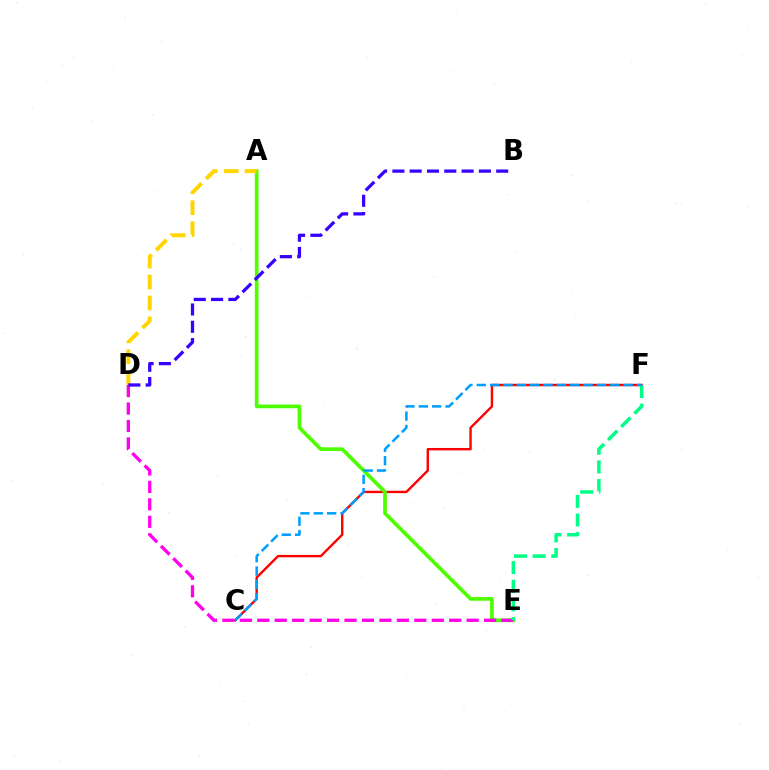{('C', 'F'): [{'color': '#ff0000', 'line_style': 'solid', 'thickness': 1.72}, {'color': '#009eff', 'line_style': 'dashed', 'thickness': 1.81}], ('A', 'E'): [{'color': '#4fff00', 'line_style': 'solid', 'thickness': 2.68}], ('D', 'E'): [{'color': '#ff00ed', 'line_style': 'dashed', 'thickness': 2.37}], ('E', 'F'): [{'color': '#00ff86', 'line_style': 'dashed', 'thickness': 2.53}], ('A', 'D'): [{'color': '#ffd500', 'line_style': 'dashed', 'thickness': 2.84}], ('B', 'D'): [{'color': '#3700ff', 'line_style': 'dashed', 'thickness': 2.35}]}